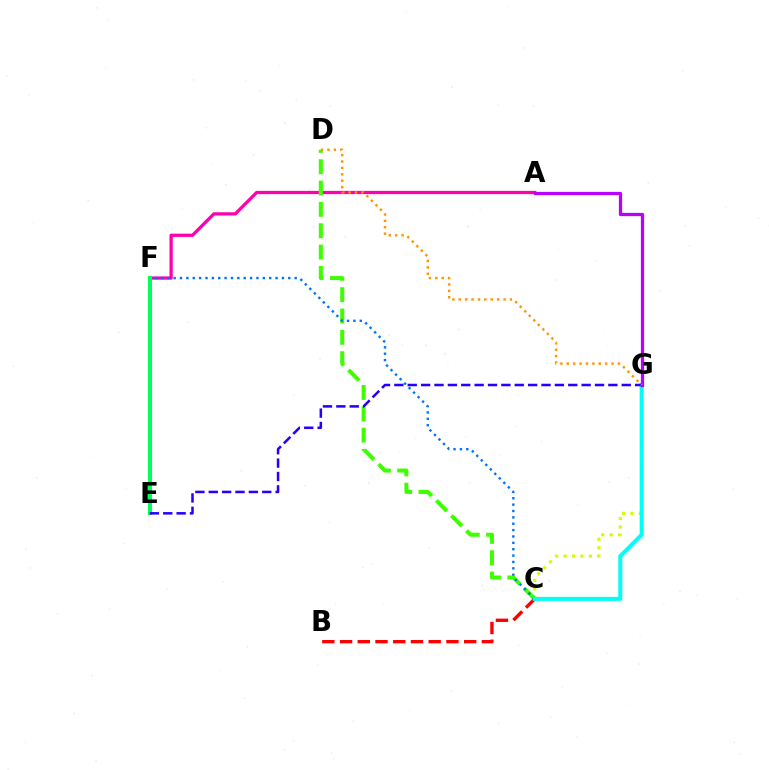{('A', 'F'): [{'color': '#ff00ac', 'line_style': 'solid', 'thickness': 2.34}], ('C', 'G'): [{'color': '#d1ff00', 'line_style': 'dotted', 'thickness': 2.29}, {'color': '#00fff6', 'line_style': 'solid', 'thickness': 2.9}], ('C', 'D'): [{'color': '#3dff00', 'line_style': 'dashed', 'thickness': 2.9}], ('B', 'C'): [{'color': '#ff0000', 'line_style': 'dashed', 'thickness': 2.41}], ('C', 'F'): [{'color': '#0074ff', 'line_style': 'dotted', 'thickness': 1.73}], ('A', 'G'): [{'color': '#b900ff', 'line_style': 'solid', 'thickness': 2.34}], ('E', 'F'): [{'color': '#00ff5c', 'line_style': 'solid', 'thickness': 2.89}], ('E', 'G'): [{'color': '#2500ff', 'line_style': 'dashed', 'thickness': 1.82}], ('D', 'G'): [{'color': '#ff9400', 'line_style': 'dotted', 'thickness': 1.74}]}